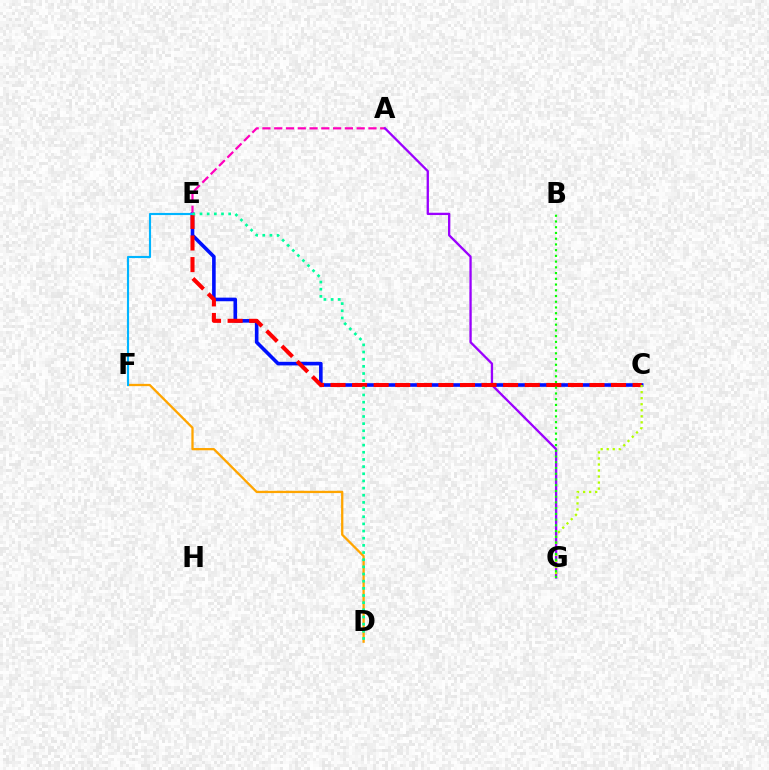{('C', 'E'): [{'color': '#0010ff', 'line_style': 'solid', 'thickness': 2.6}, {'color': '#ff0000', 'line_style': 'dashed', 'thickness': 2.93}], ('D', 'F'): [{'color': '#ffa500', 'line_style': 'solid', 'thickness': 1.65}], ('A', 'E'): [{'color': '#ff00bd', 'line_style': 'dashed', 'thickness': 1.6}], ('A', 'G'): [{'color': '#9b00ff', 'line_style': 'solid', 'thickness': 1.66}], ('E', 'F'): [{'color': '#00b5ff', 'line_style': 'solid', 'thickness': 1.54}], ('D', 'E'): [{'color': '#00ff9d', 'line_style': 'dotted', 'thickness': 1.95}], ('C', 'G'): [{'color': '#b3ff00', 'line_style': 'dotted', 'thickness': 1.64}], ('B', 'G'): [{'color': '#08ff00', 'line_style': 'dotted', 'thickness': 1.56}]}